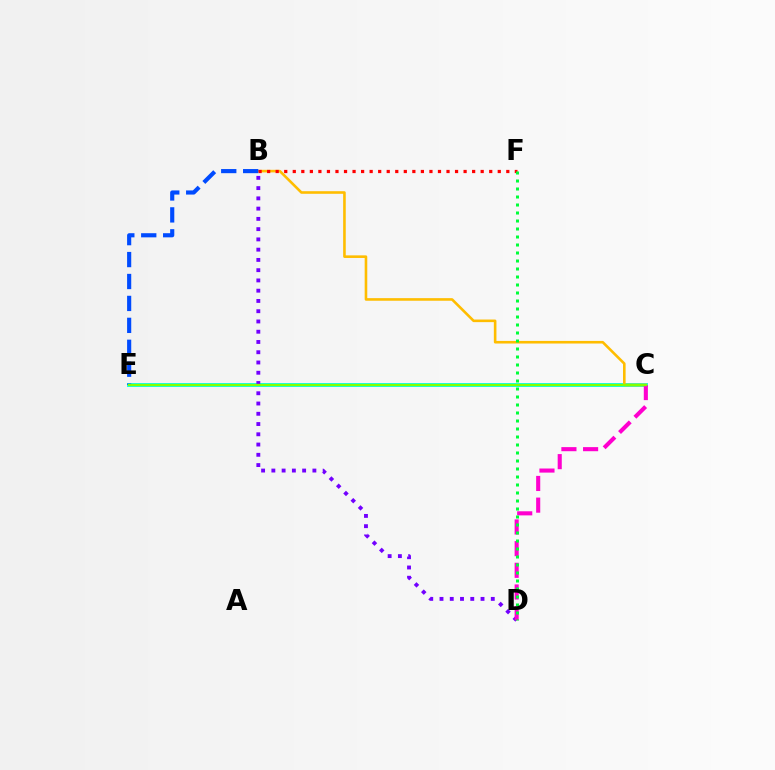{('C', 'E'): [{'color': '#00fff6', 'line_style': 'solid', 'thickness': 2.81}, {'color': '#84ff00', 'line_style': 'solid', 'thickness': 1.68}], ('B', 'C'): [{'color': '#ffbd00', 'line_style': 'solid', 'thickness': 1.87}], ('B', 'F'): [{'color': '#ff0000', 'line_style': 'dotted', 'thickness': 2.32}], ('B', 'D'): [{'color': '#7200ff', 'line_style': 'dotted', 'thickness': 2.79}], ('B', 'E'): [{'color': '#004bff', 'line_style': 'dashed', 'thickness': 2.98}], ('C', 'D'): [{'color': '#ff00cf', 'line_style': 'dashed', 'thickness': 2.94}], ('D', 'F'): [{'color': '#00ff39', 'line_style': 'dotted', 'thickness': 2.17}]}